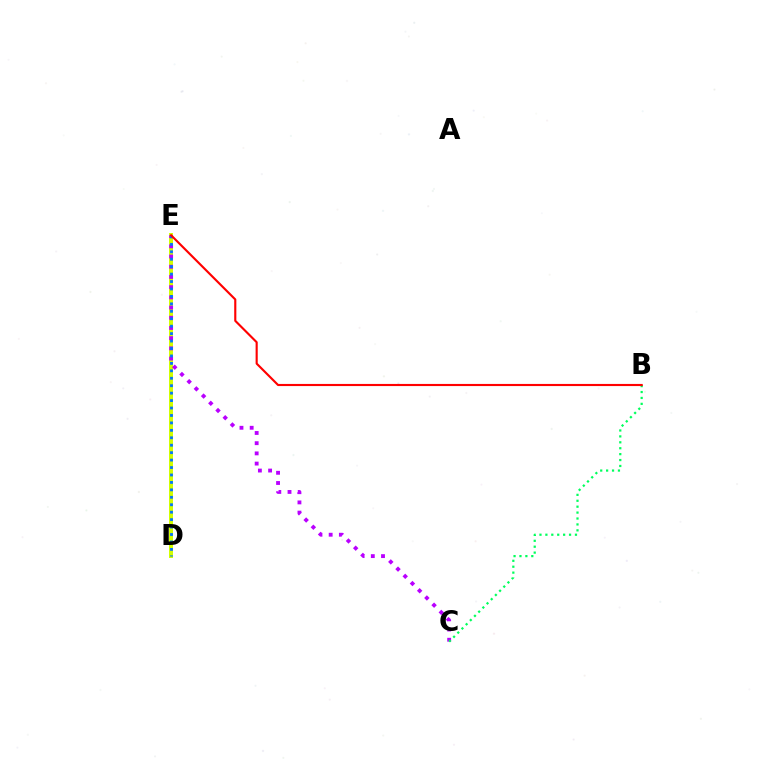{('D', 'E'): [{'color': '#d1ff00', 'line_style': 'solid', 'thickness': 2.87}, {'color': '#0074ff', 'line_style': 'dotted', 'thickness': 2.02}], ('C', 'E'): [{'color': '#b900ff', 'line_style': 'dotted', 'thickness': 2.77}], ('B', 'C'): [{'color': '#00ff5c', 'line_style': 'dotted', 'thickness': 1.61}], ('B', 'E'): [{'color': '#ff0000', 'line_style': 'solid', 'thickness': 1.53}]}